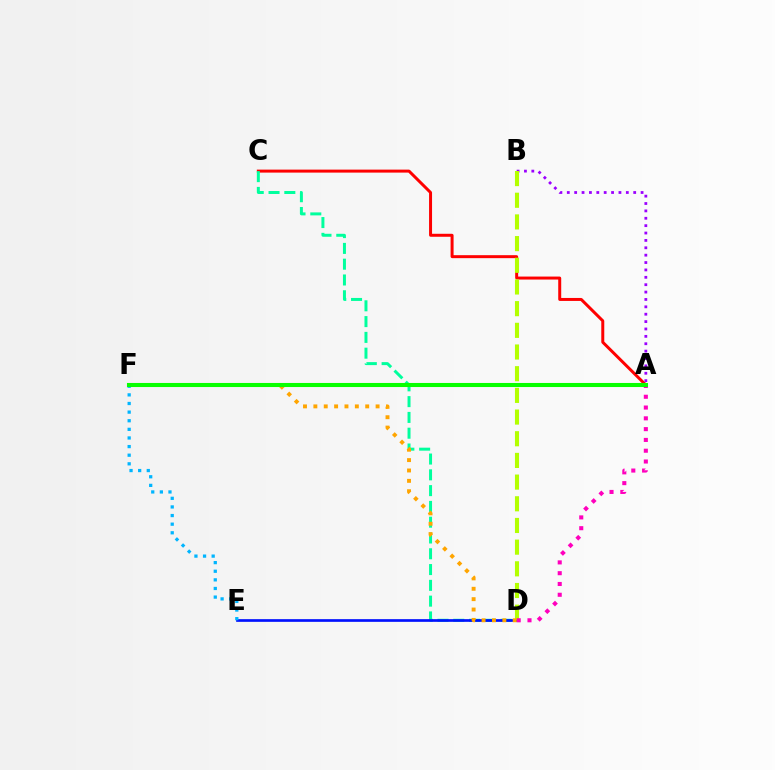{('A', 'C'): [{'color': '#ff0000', 'line_style': 'solid', 'thickness': 2.15}], ('C', 'D'): [{'color': '#00ff9d', 'line_style': 'dashed', 'thickness': 2.14}], ('D', 'E'): [{'color': '#0010ff', 'line_style': 'solid', 'thickness': 1.93}], ('A', 'B'): [{'color': '#9b00ff', 'line_style': 'dotted', 'thickness': 2.01}], ('E', 'F'): [{'color': '#00b5ff', 'line_style': 'dotted', 'thickness': 2.34}], ('B', 'D'): [{'color': '#b3ff00', 'line_style': 'dashed', 'thickness': 2.95}], ('A', 'D'): [{'color': '#ff00bd', 'line_style': 'dotted', 'thickness': 2.93}], ('D', 'F'): [{'color': '#ffa500', 'line_style': 'dotted', 'thickness': 2.82}], ('A', 'F'): [{'color': '#08ff00', 'line_style': 'solid', 'thickness': 2.93}]}